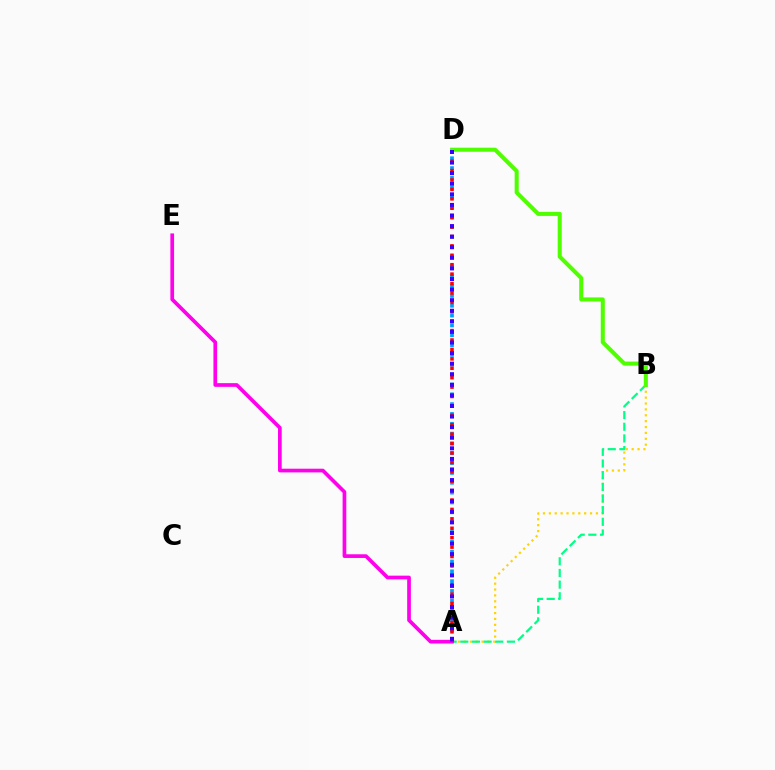{('A', 'B'): [{'color': '#ffd500', 'line_style': 'dotted', 'thickness': 1.6}, {'color': '#00ff86', 'line_style': 'dashed', 'thickness': 1.58}], ('A', 'D'): [{'color': '#009eff', 'line_style': 'dotted', 'thickness': 2.67}, {'color': '#ff0000', 'line_style': 'dotted', 'thickness': 2.56}, {'color': '#3700ff', 'line_style': 'dotted', 'thickness': 2.88}], ('A', 'E'): [{'color': '#ff00ed', 'line_style': 'solid', 'thickness': 2.66}], ('B', 'D'): [{'color': '#4fff00', 'line_style': 'solid', 'thickness': 2.92}]}